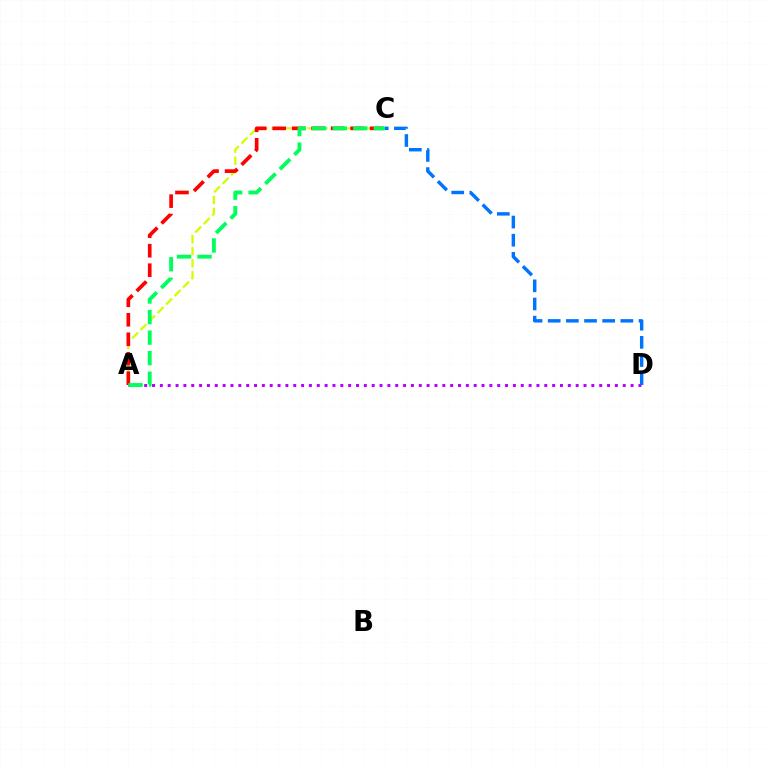{('A', 'C'): [{'color': '#d1ff00', 'line_style': 'dashed', 'thickness': 1.63}, {'color': '#ff0000', 'line_style': 'dashed', 'thickness': 2.65}, {'color': '#00ff5c', 'line_style': 'dashed', 'thickness': 2.79}], ('A', 'D'): [{'color': '#b900ff', 'line_style': 'dotted', 'thickness': 2.13}], ('C', 'D'): [{'color': '#0074ff', 'line_style': 'dashed', 'thickness': 2.47}]}